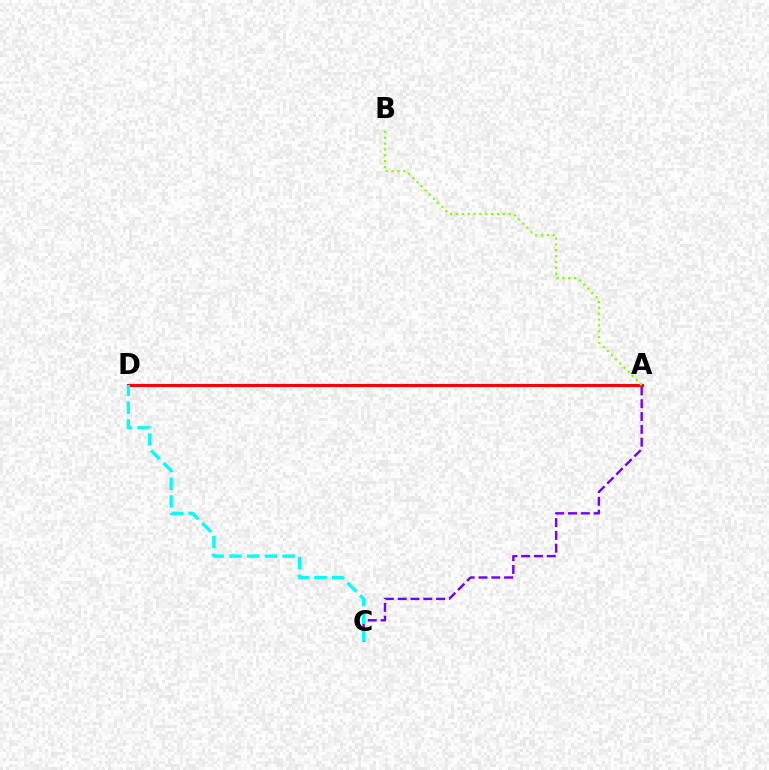{('A', 'C'): [{'color': '#7200ff', 'line_style': 'dashed', 'thickness': 1.74}], ('A', 'D'): [{'color': '#ff0000', 'line_style': 'solid', 'thickness': 2.21}], ('C', 'D'): [{'color': '#00fff6', 'line_style': 'dashed', 'thickness': 2.41}], ('A', 'B'): [{'color': '#84ff00', 'line_style': 'dotted', 'thickness': 1.59}]}